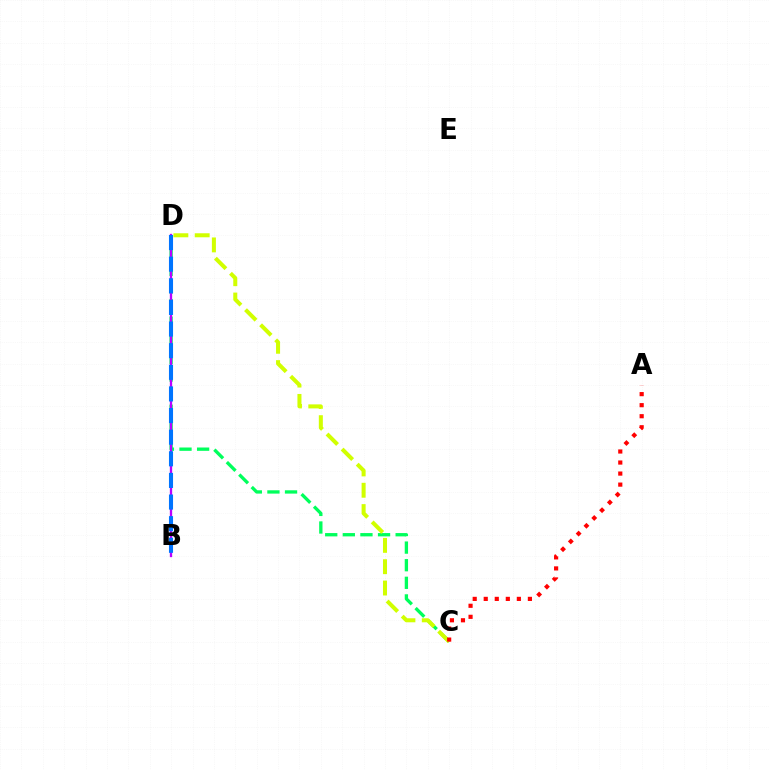{('C', 'D'): [{'color': '#00ff5c', 'line_style': 'dashed', 'thickness': 2.39}, {'color': '#d1ff00', 'line_style': 'dashed', 'thickness': 2.9}], ('B', 'D'): [{'color': '#b900ff', 'line_style': 'solid', 'thickness': 1.67}, {'color': '#0074ff', 'line_style': 'dashed', 'thickness': 2.94}], ('A', 'C'): [{'color': '#ff0000', 'line_style': 'dotted', 'thickness': 3.0}]}